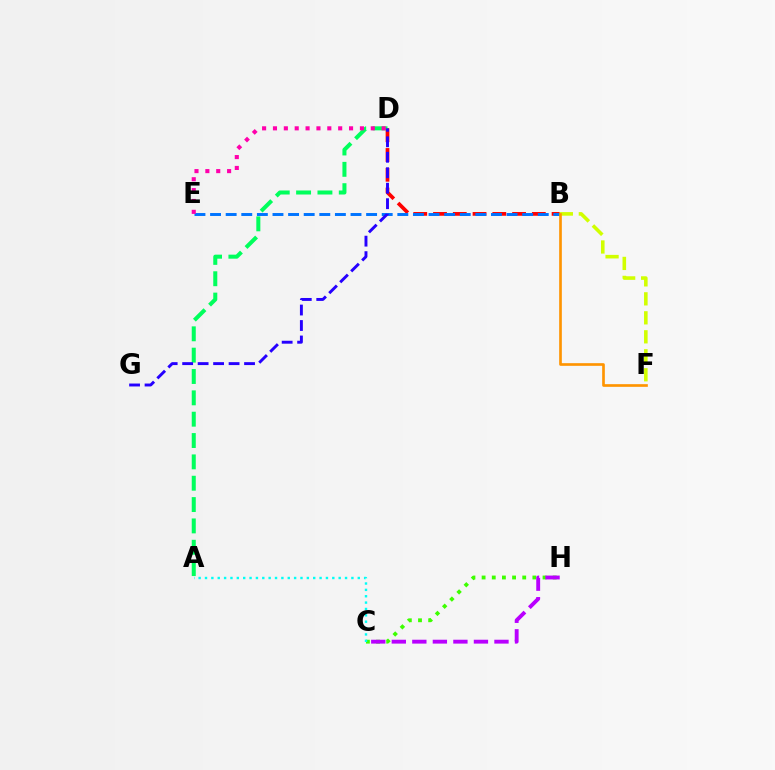{('B', 'D'): [{'color': '#ff0000', 'line_style': 'dashed', 'thickness': 2.69}], ('A', 'D'): [{'color': '#00ff5c', 'line_style': 'dashed', 'thickness': 2.9}], ('C', 'H'): [{'color': '#3dff00', 'line_style': 'dotted', 'thickness': 2.76}, {'color': '#b900ff', 'line_style': 'dashed', 'thickness': 2.79}], ('B', 'E'): [{'color': '#0074ff', 'line_style': 'dashed', 'thickness': 2.12}], ('D', 'G'): [{'color': '#2500ff', 'line_style': 'dashed', 'thickness': 2.1}], ('D', 'E'): [{'color': '#ff00ac', 'line_style': 'dotted', 'thickness': 2.95}], ('B', 'F'): [{'color': '#d1ff00', 'line_style': 'dashed', 'thickness': 2.58}, {'color': '#ff9400', 'line_style': 'solid', 'thickness': 1.92}], ('A', 'C'): [{'color': '#00fff6', 'line_style': 'dotted', 'thickness': 1.73}]}